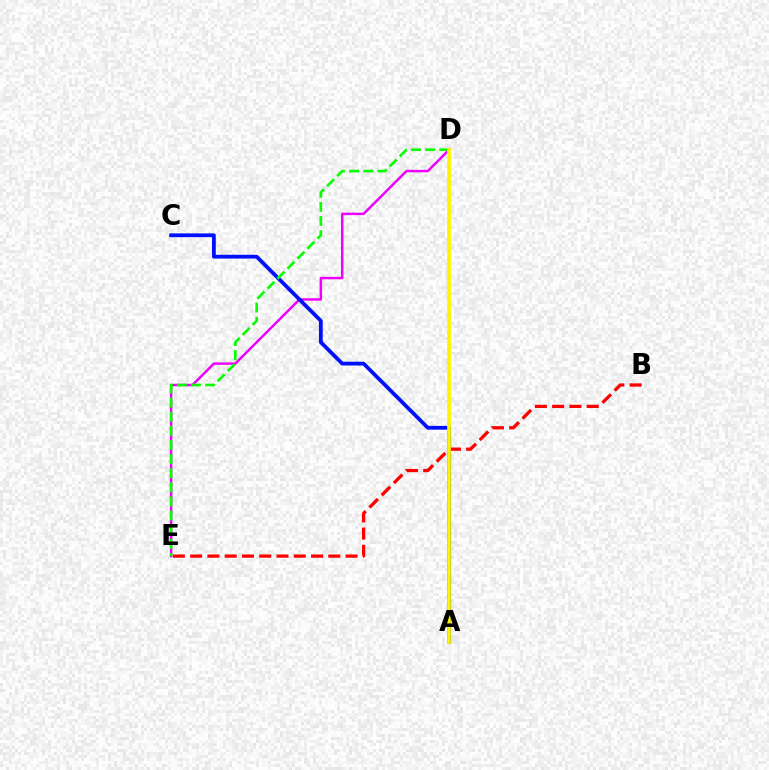{('D', 'E'): [{'color': '#ee00ff', 'line_style': 'solid', 'thickness': 1.78}, {'color': '#08ff00', 'line_style': 'dashed', 'thickness': 1.92}], ('A', 'D'): [{'color': '#00fff6', 'line_style': 'dotted', 'thickness': 1.52}, {'color': '#fcf500', 'line_style': 'solid', 'thickness': 2.66}], ('A', 'C'): [{'color': '#0010ff', 'line_style': 'solid', 'thickness': 2.72}], ('B', 'E'): [{'color': '#ff0000', 'line_style': 'dashed', 'thickness': 2.35}]}